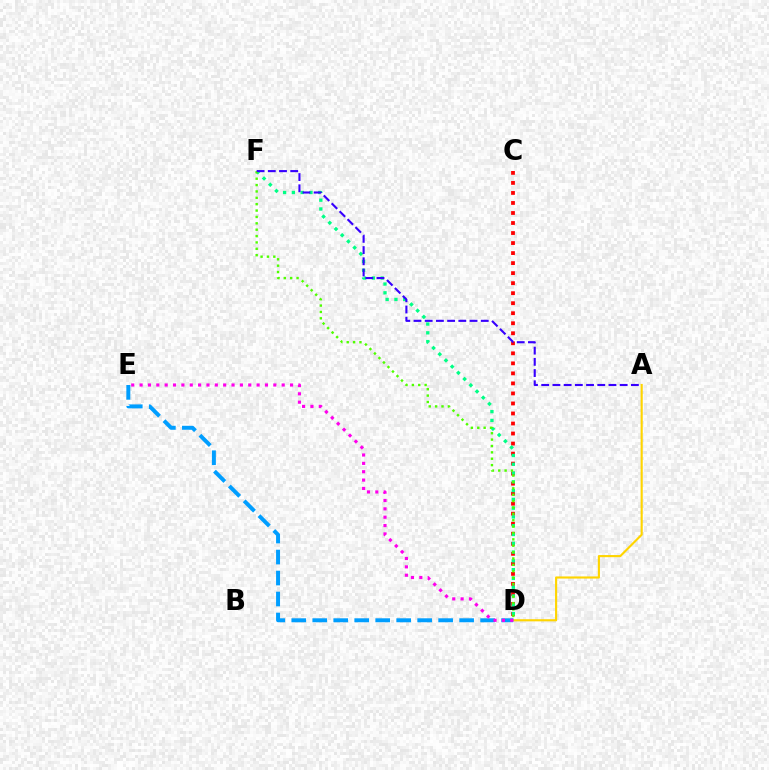{('C', 'D'): [{'color': '#ff0000', 'line_style': 'dotted', 'thickness': 2.72}], ('A', 'D'): [{'color': '#ffd500', 'line_style': 'solid', 'thickness': 1.54}], ('D', 'F'): [{'color': '#00ff86', 'line_style': 'dotted', 'thickness': 2.39}, {'color': '#4fff00', 'line_style': 'dotted', 'thickness': 1.73}], ('D', 'E'): [{'color': '#009eff', 'line_style': 'dashed', 'thickness': 2.85}, {'color': '#ff00ed', 'line_style': 'dotted', 'thickness': 2.27}], ('A', 'F'): [{'color': '#3700ff', 'line_style': 'dashed', 'thickness': 1.52}]}